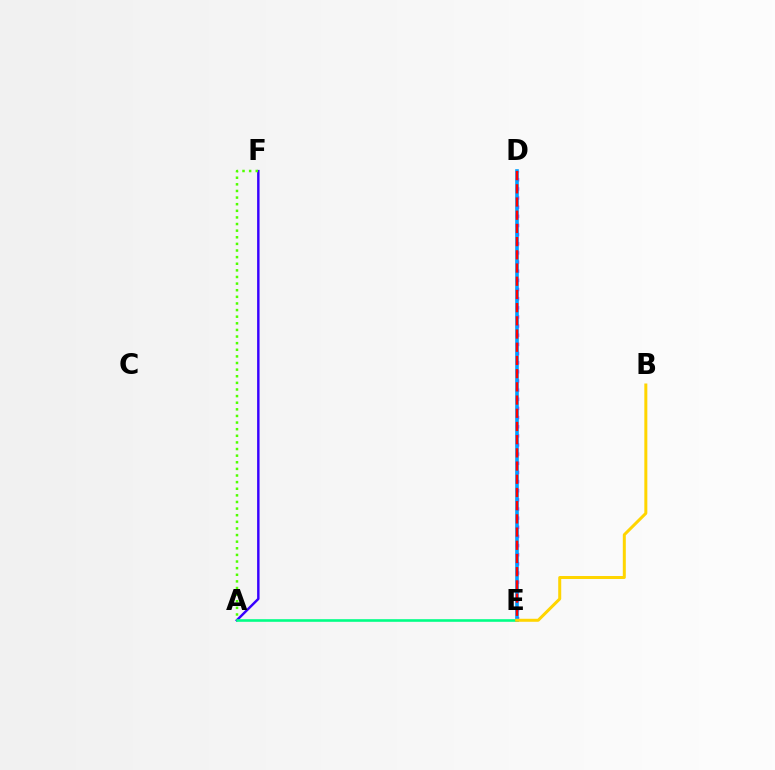{('D', 'E'): [{'color': '#ff00ed', 'line_style': 'dotted', 'thickness': 2.49}, {'color': '#009eff', 'line_style': 'solid', 'thickness': 2.6}, {'color': '#ff0000', 'line_style': 'dashed', 'thickness': 1.79}], ('A', 'F'): [{'color': '#3700ff', 'line_style': 'solid', 'thickness': 1.76}, {'color': '#4fff00', 'line_style': 'dotted', 'thickness': 1.8}], ('A', 'E'): [{'color': '#00ff86', 'line_style': 'solid', 'thickness': 1.88}], ('B', 'E'): [{'color': '#ffd500', 'line_style': 'solid', 'thickness': 2.16}]}